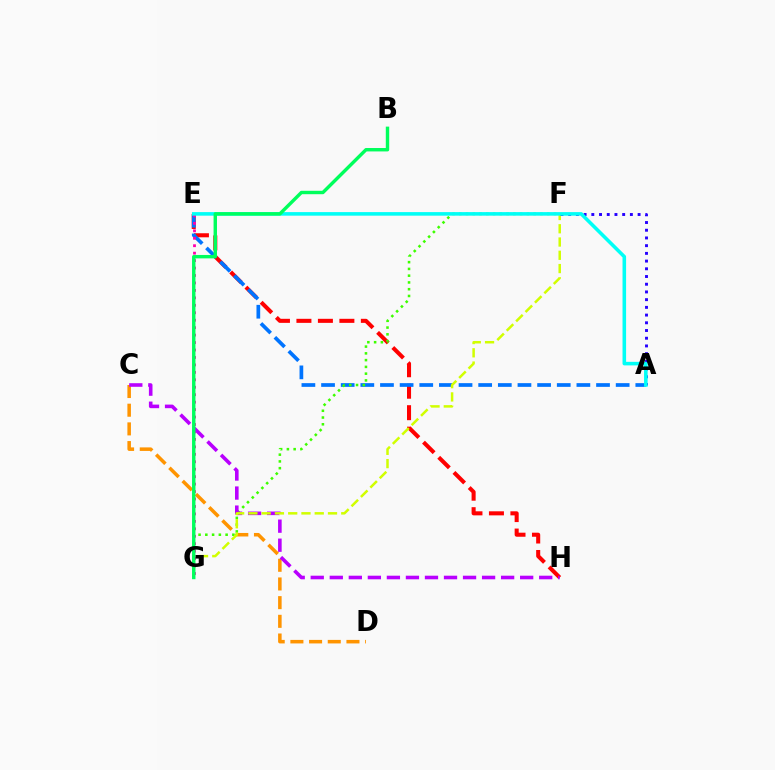{('E', 'H'): [{'color': '#ff0000', 'line_style': 'dashed', 'thickness': 2.92}], ('A', 'E'): [{'color': '#0074ff', 'line_style': 'dashed', 'thickness': 2.67}, {'color': '#00fff6', 'line_style': 'solid', 'thickness': 2.57}], ('C', 'D'): [{'color': '#ff9400', 'line_style': 'dashed', 'thickness': 2.54}], ('F', 'G'): [{'color': '#3dff00', 'line_style': 'dotted', 'thickness': 1.84}, {'color': '#d1ff00', 'line_style': 'dashed', 'thickness': 1.8}], ('E', 'G'): [{'color': '#ff00ac', 'line_style': 'dotted', 'thickness': 2.02}], ('C', 'H'): [{'color': '#b900ff', 'line_style': 'dashed', 'thickness': 2.59}], ('A', 'F'): [{'color': '#2500ff', 'line_style': 'dotted', 'thickness': 2.1}], ('B', 'G'): [{'color': '#00ff5c', 'line_style': 'solid', 'thickness': 2.46}]}